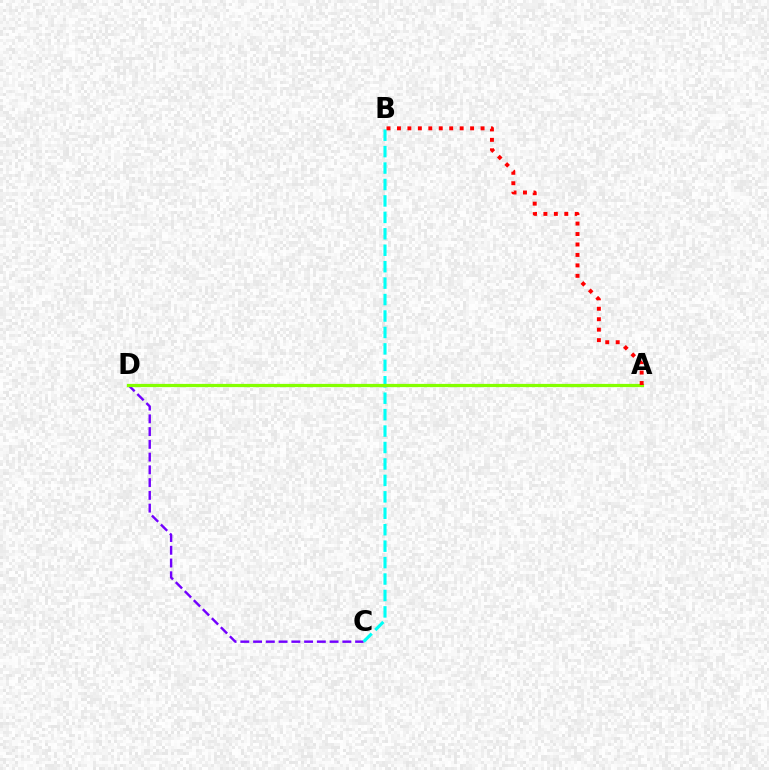{('C', 'D'): [{'color': '#7200ff', 'line_style': 'dashed', 'thickness': 1.73}], ('B', 'C'): [{'color': '#00fff6', 'line_style': 'dashed', 'thickness': 2.23}], ('A', 'D'): [{'color': '#84ff00', 'line_style': 'solid', 'thickness': 2.32}], ('A', 'B'): [{'color': '#ff0000', 'line_style': 'dotted', 'thickness': 2.84}]}